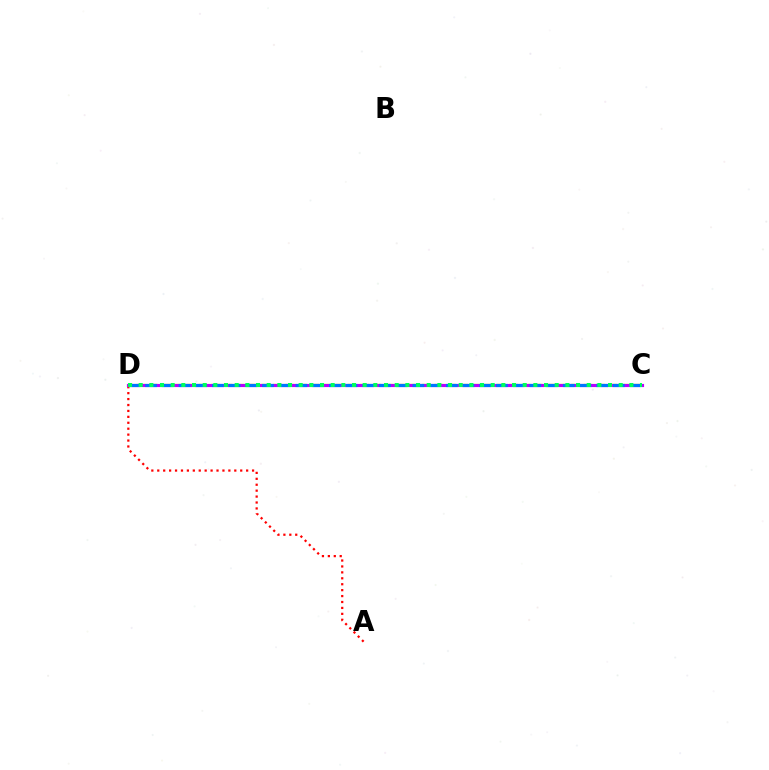{('A', 'D'): [{'color': '#ff0000', 'line_style': 'dotted', 'thickness': 1.61}], ('C', 'D'): [{'color': '#d1ff00', 'line_style': 'dashed', 'thickness': 1.69}, {'color': '#b900ff', 'line_style': 'solid', 'thickness': 2.27}, {'color': '#0074ff', 'line_style': 'dashed', 'thickness': 2.27}, {'color': '#00ff5c', 'line_style': 'dotted', 'thickness': 2.9}]}